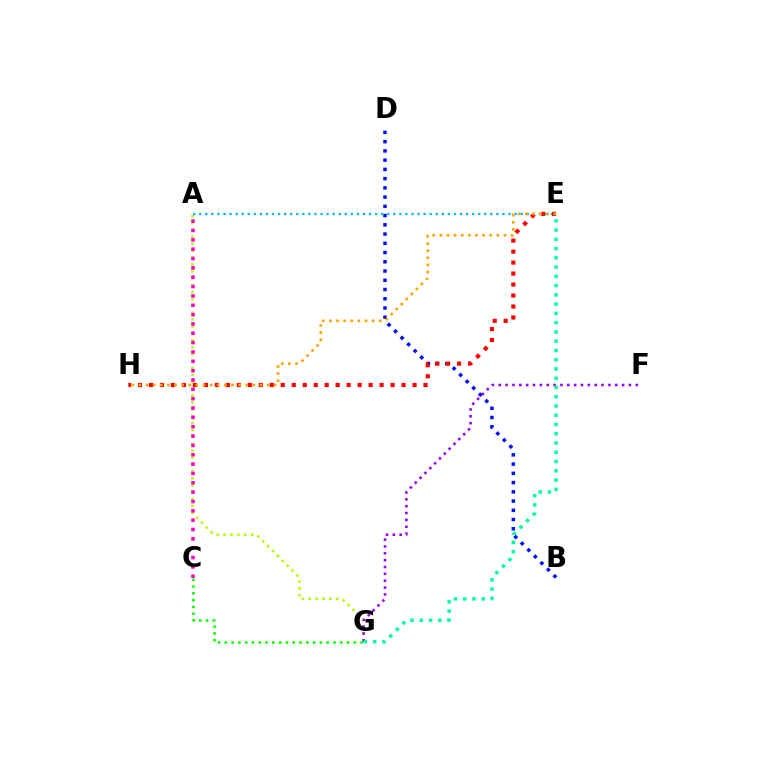{('A', 'G'): [{'color': '#b3ff00', 'line_style': 'dotted', 'thickness': 1.88}], ('F', 'G'): [{'color': '#9b00ff', 'line_style': 'dotted', 'thickness': 1.86}], ('B', 'D'): [{'color': '#0010ff', 'line_style': 'dotted', 'thickness': 2.51}], ('C', 'G'): [{'color': '#08ff00', 'line_style': 'dotted', 'thickness': 1.84}], ('A', 'E'): [{'color': '#00b5ff', 'line_style': 'dotted', 'thickness': 1.65}], ('E', 'G'): [{'color': '#00ff9d', 'line_style': 'dotted', 'thickness': 2.52}], ('E', 'H'): [{'color': '#ff0000', 'line_style': 'dotted', 'thickness': 2.98}, {'color': '#ffa500', 'line_style': 'dotted', 'thickness': 1.94}], ('A', 'C'): [{'color': '#ff00bd', 'line_style': 'dotted', 'thickness': 2.54}]}